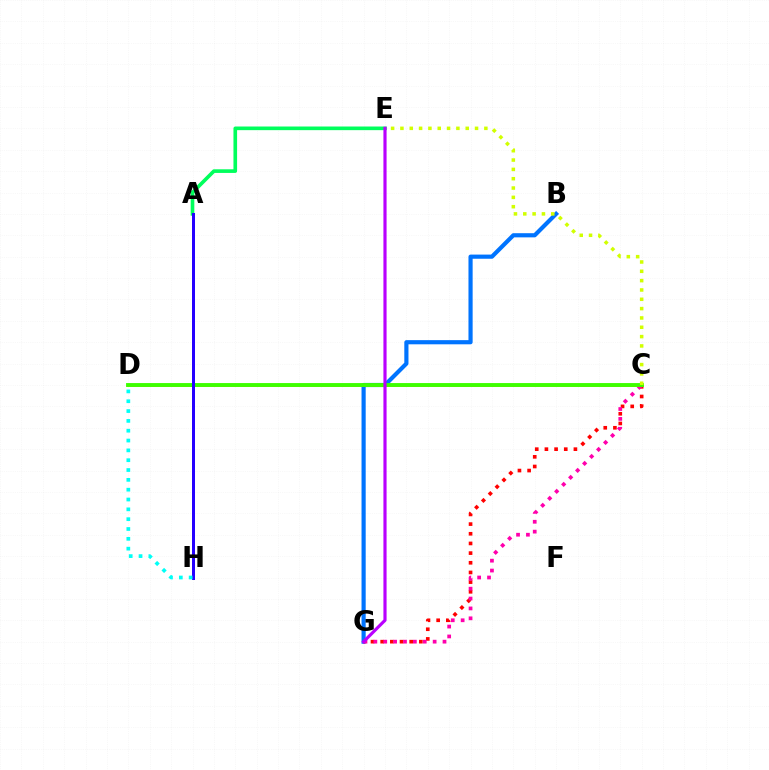{('B', 'G'): [{'color': '#0074ff', 'line_style': 'solid', 'thickness': 3.0}], ('C', 'G'): [{'color': '#ff0000', 'line_style': 'dotted', 'thickness': 2.63}, {'color': '#ff00ac', 'line_style': 'dotted', 'thickness': 2.68}], ('C', 'D'): [{'color': '#ff9400', 'line_style': 'solid', 'thickness': 1.8}, {'color': '#3dff00', 'line_style': 'solid', 'thickness': 2.79}], ('A', 'E'): [{'color': '#00ff5c', 'line_style': 'solid', 'thickness': 2.62}], ('C', 'E'): [{'color': '#d1ff00', 'line_style': 'dotted', 'thickness': 2.53}], ('E', 'G'): [{'color': '#b900ff', 'line_style': 'solid', 'thickness': 2.28}], ('A', 'H'): [{'color': '#2500ff', 'line_style': 'solid', 'thickness': 2.15}], ('D', 'H'): [{'color': '#00fff6', 'line_style': 'dotted', 'thickness': 2.67}]}